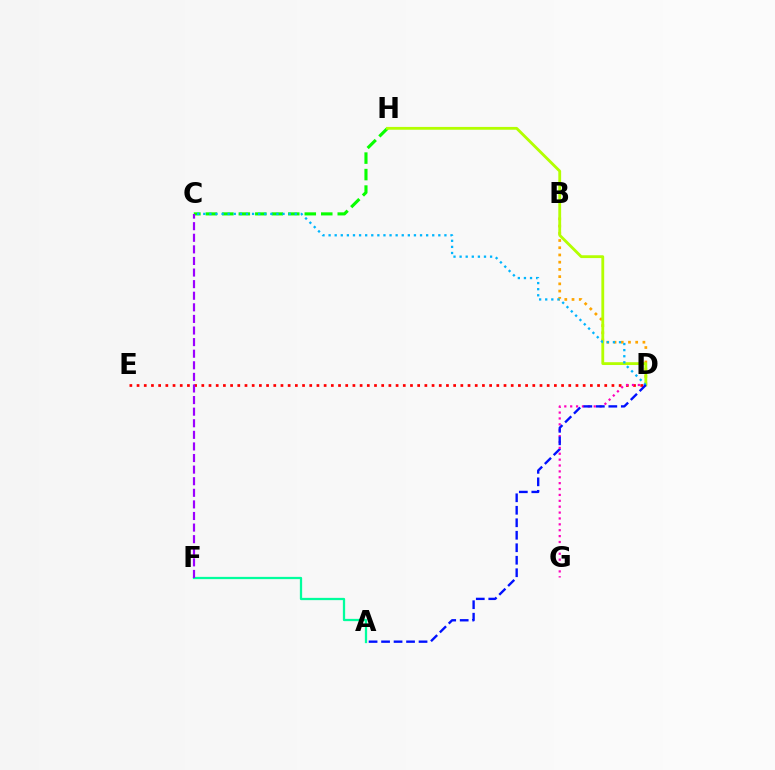{('C', 'H'): [{'color': '#08ff00', 'line_style': 'dashed', 'thickness': 2.24}], ('D', 'E'): [{'color': '#ff0000', 'line_style': 'dotted', 'thickness': 1.95}], ('D', 'G'): [{'color': '#ff00bd', 'line_style': 'dotted', 'thickness': 1.6}], ('A', 'F'): [{'color': '#00ff9d', 'line_style': 'solid', 'thickness': 1.63}], ('B', 'D'): [{'color': '#ffa500', 'line_style': 'dotted', 'thickness': 1.96}], ('C', 'F'): [{'color': '#9b00ff', 'line_style': 'dashed', 'thickness': 1.57}], ('D', 'H'): [{'color': '#b3ff00', 'line_style': 'solid', 'thickness': 2.03}], ('C', 'D'): [{'color': '#00b5ff', 'line_style': 'dotted', 'thickness': 1.66}], ('A', 'D'): [{'color': '#0010ff', 'line_style': 'dashed', 'thickness': 1.7}]}